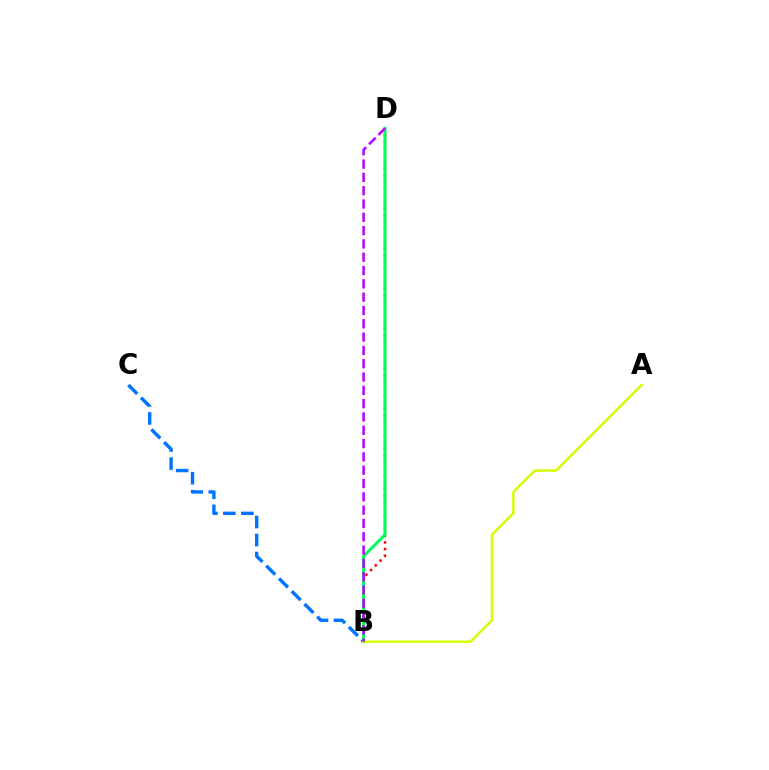{('B', 'D'): [{'color': '#ff0000', 'line_style': 'dotted', 'thickness': 1.81}, {'color': '#00ff5c', 'line_style': 'solid', 'thickness': 2.21}, {'color': '#b900ff', 'line_style': 'dashed', 'thickness': 1.81}], ('B', 'C'): [{'color': '#0074ff', 'line_style': 'dashed', 'thickness': 2.45}], ('A', 'B'): [{'color': '#d1ff00', 'line_style': 'solid', 'thickness': 1.75}]}